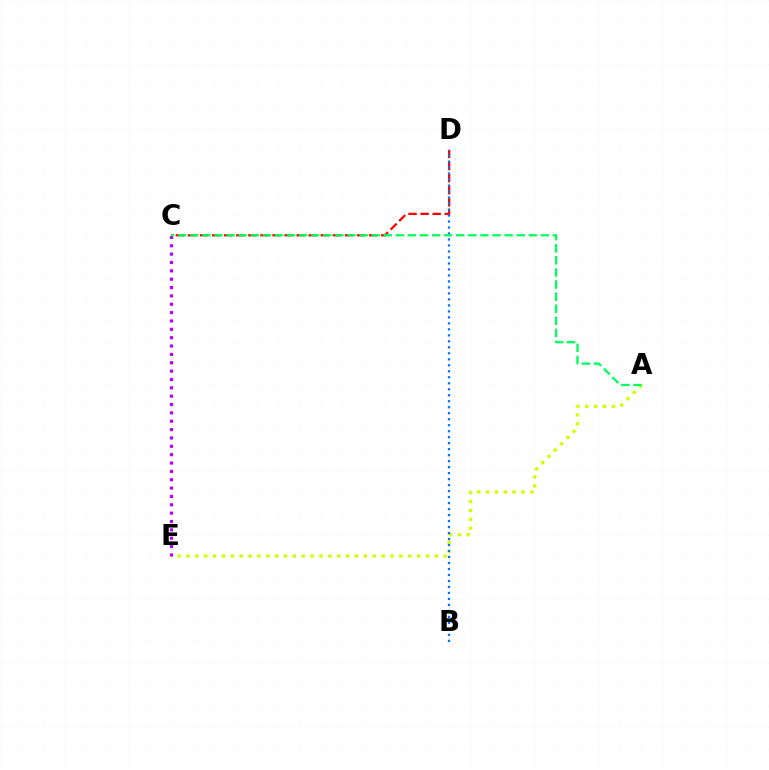{('A', 'E'): [{'color': '#d1ff00', 'line_style': 'dotted', 'thickness': 2.41}], ('C', 'D'): [{'color': '#ff0000', 'line_style': 'dashed', 'thickness': 1.64}], ('C', 'E'): [{'color': '#b900ff', 'line_style': 'dotted', 'thickness': 2.27}], ('B', 'D'): [{'color': '#0074ff', 'line_style': 'dotted', 'thickness': 1.63}], ('A', 'C'): [{'color': '#00ff5c', 'line_style': 'dashed', 'thickness': 1.64}]}